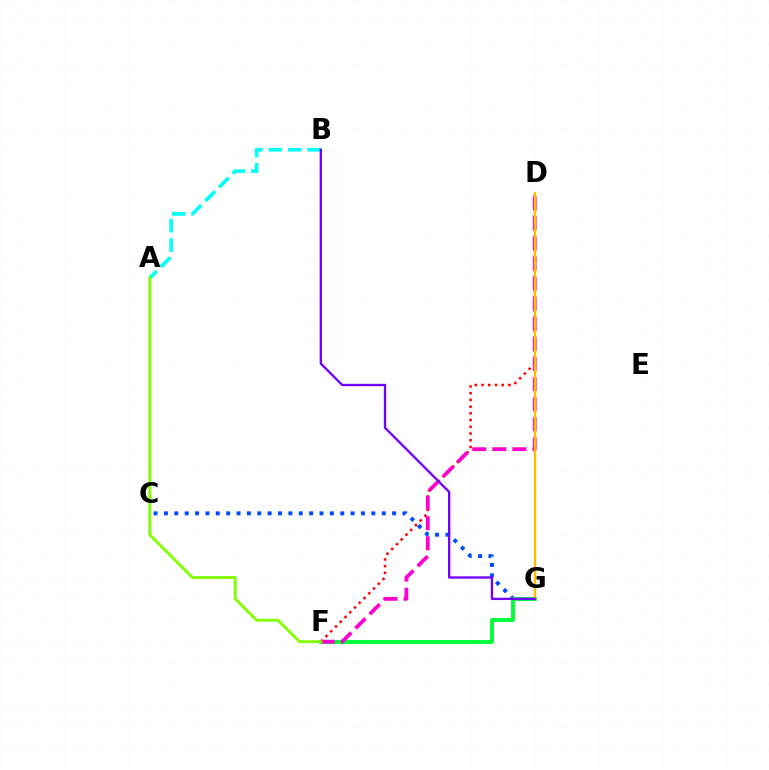{('C', 'G'): [{'color': '#004bff', 'line_style': 'dotted', 'thickness': 2.82}], ('F', 'G'): [{'color': '#00ff39', 'line_style': 'solid', 'thickness': 2.83}], ('A', 'B'): [{'color': '#00fff6', 'line_style': 'dashed', 'thickness': 2.63}], ('D', 'F'): [{'color': '#ff0000', 'line_style': 'dotted', 'thickness': 1.83}, {'color': '#ff00cf', 'line_style': 'dashed', 'thickness': 2.73}], ('D', 'G'): [{'color': '#ffbd00', 'line_style': 'solid', 'thickness': 1.7}], ('B', 'G'): [{'color': '#7200ff', 'line_style': 'solid', 'thickness': 1.67}], ('A', 'F'): [{'color': '#84ff00', 'line_style': 'solid', 'thickness': 2.04}]}